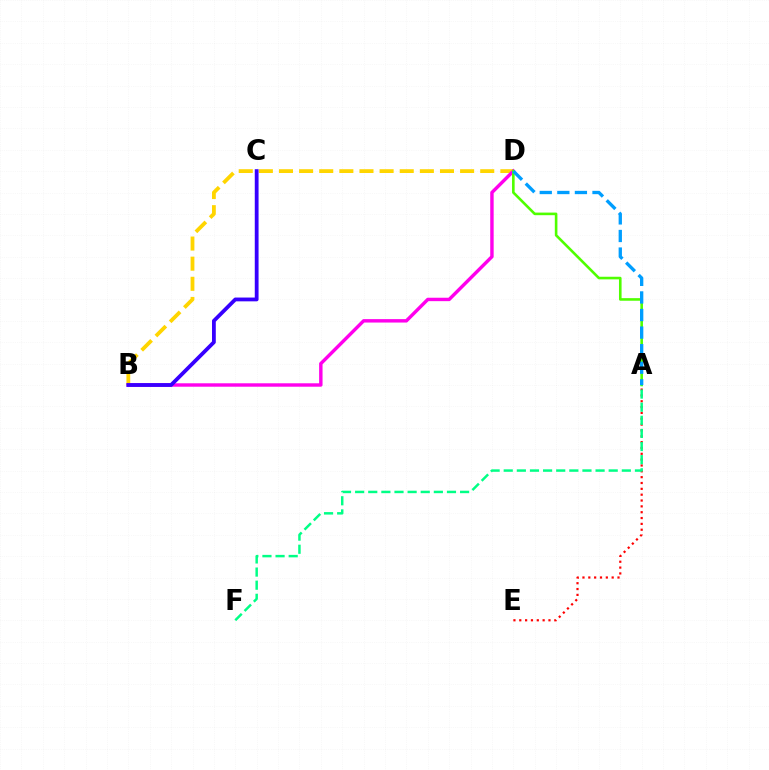{('B', 'D'): [{'color': '#ffd500', 'line_style': 'dashed', 'thickness': 2.73}, {'color': '#ff00ed', 'line_style': 'solid', 'thickness': 2.46}], ('A', 'E'): [{'color': '#ff0000', 'line_style': 'dotted', 'thickness': 1.59}], ('A', 'D'): [{'color': '#4fff00', 'line_style': 'solid', 'thickness': 1.87}, {'color': '#009eff', 'line_style': 'dashed', 'thickness': 2.39}], ('B', 'C'): [{'color': '#3700ff', 'line_style': 'solid', 'thickness': 2.73}], ('A', 'F'): [{'color': '#00ff86', 'line_style': 'dashed', 'thickness': 1.78}]}